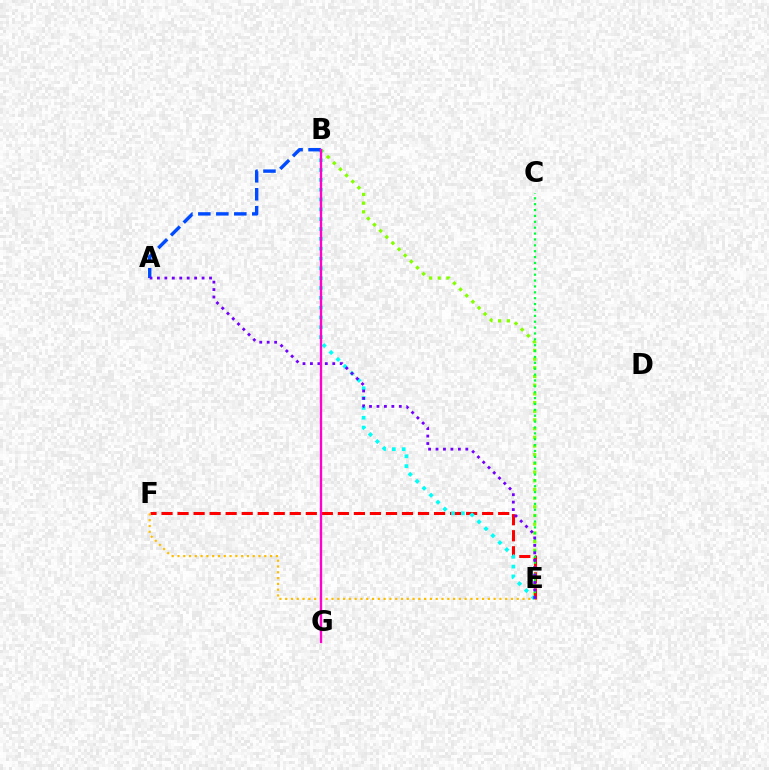{('B', 'E'): [{'color': '#84ff00', 'line_style': 'dotted', 'thickness': 2.36}, {'color': '#00fff6', 'line_style': 'dotted', 'thickness': 2.67}], ('E', 'F'): [{'color': '#ff0000', 'line_style': 'dashed', 'thickness': 2.18}, {'color': '#ffbd00', 'line_style': 'dotted', 'thickness': 1.57}], ('C', 'E'): [{'color': '#00ff39', 'line_style': 'dotted', 'thickness': 1.6}], ('A', 'B'): [{'color': '#004bff', 'line_style': 'dashed', 'thickness': 2.44}], ('A', 'E'): [{'color': '#7200ff', 'line_style': 'dotted', 'thickness': 2.02}], ('B', 'G'): [{'color': '#ff00cf', 'line_style': 'solid', 'thickness': 1.68}]}